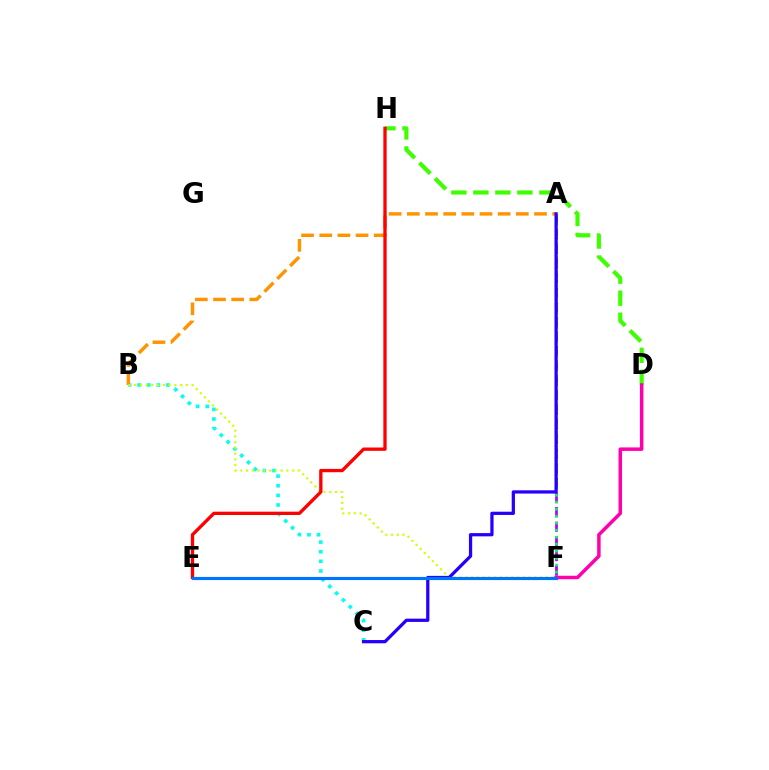{('B', 'C'): [{'color': '#00fff6', 'line_style': 'dotted', 'thickness': 2.61}], ('D', 'H'): [{'color': '#3dff00', 'line_style': 'dashed', 'thickness': 2.99}], ('D', 'F'): [{'color': '#ff00ac', 'line_style': 'solid', 'thickness': 2.52}], ('A', 'B'): [{'color': '#ff9400', 'line_style': 'dashed', 'thickness': 2.47}], ('A', 'F'): [{'color': '#b900ff', 'line_style': 'dashed', 'thickness': 1.99}, {'color': '#00ff5c', 'line_style': 'dotted', 'thickness': 1.9}], ('B', 'F'): [{'color': '#d1ff00', 'line_style': 'dotted', 'thickness': 1.56}], ('E', 'H'): [{'color': '#ff0000', 'line_style': 'solid', 'thickness': 2.39}], ('A', 'C'): [{'color': '#2500ff', 'line_style': 'solid', 'thickness': 2.34}], ('E', 'F'): [{'color': '#0074ff', 'line_style': 'solid', 'thickness': 2.27}]}